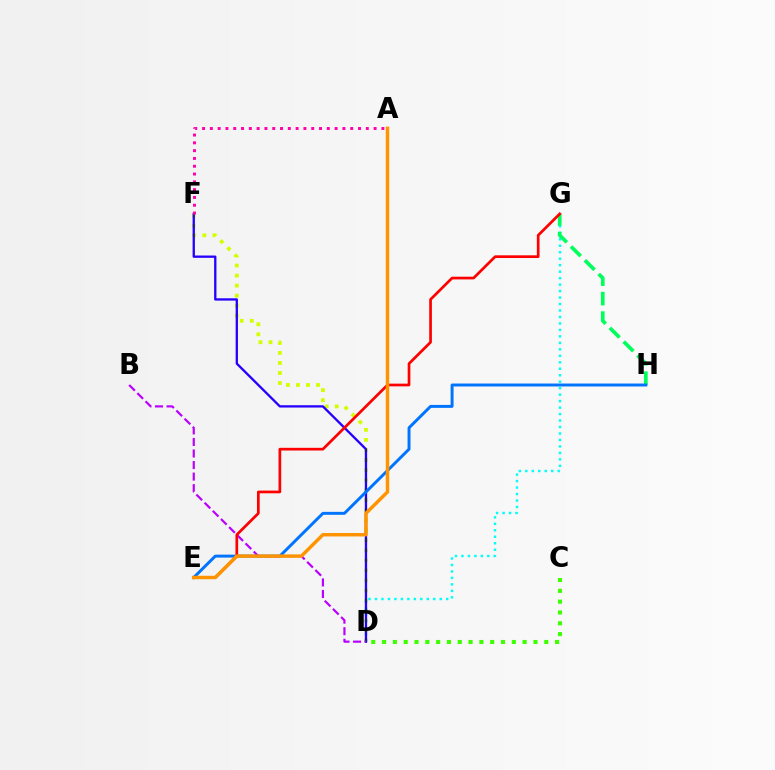{('D', 'F'): [{'color': '#d1ff00', 'line_style': 'dotted', 'thickness': 2.73}, {'color': '#2500ff', 'line_style': 'solid', 'thickness': 1.66}], ('D', 'G'): [{'color': '#00fff6', 'line_style': 'dotted', 'thickness': 1.76}], ('G', 'H'): [{'color': '#00ff5c', 'line_style': 'dashed', 'thickness': 2.65}], ('E', 'H'): [{'color': '#0074ff', 'line_style': 'solid', 'thickness': 2.12}], ('B', 'D'): [{'color': '#b900ff', 'line_style': 'dashed', 'thickness': 1.57}], ('E', 'G'): [{'color': '#ff0000', 'line_style': 'solid', 'thickness': 1.95}], ('A', 'E'): [{'color': '#ff9400', 'line_style': 'solid', 'thickness': 2.49}], ('C', 'D'): [{'color': '#3dff00', 'line_style': 'dotted', 'thickness': 2.94}], ('A', 'F'): [{'color': '#ff00ac', 'line_style': 'dotted', 'thickness': 2.12}]}